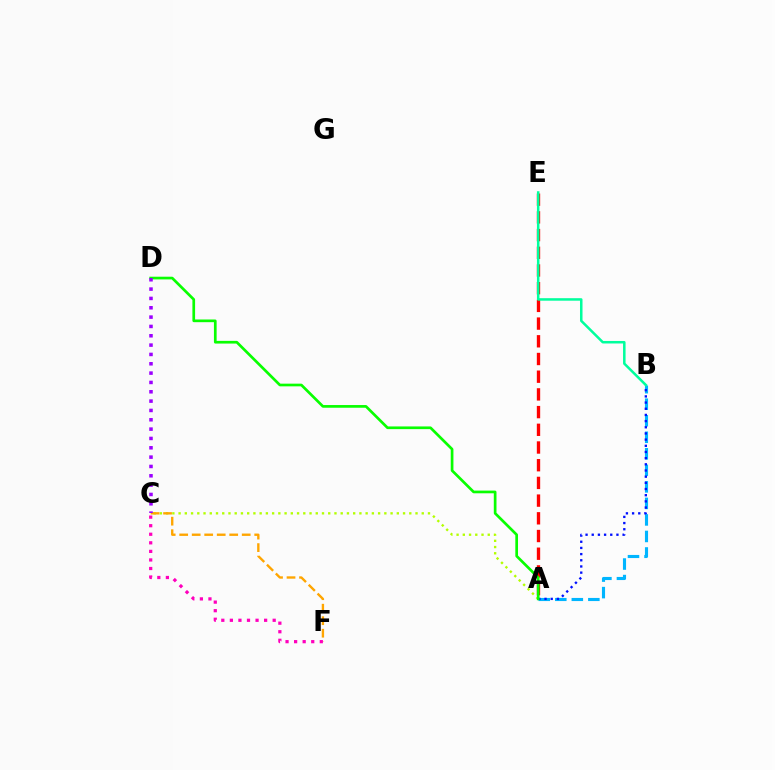{('A', 'C'): [{'color': '#b3ff00', 'line_style': 'dotted', 'thickness': 1.69}], ('A', 'B'): [{'color': '#00b5ff', 'line_style': 'dashed', 'thickness': 2.25}, {'color': '#0010ff', 'line_style': 'dotted', 'thickness': 1.68}], ('A', 'E'): [{'color': '#ff0000', 'line_style': 'dashed', 'thickness': 2.4}], ('A', 'D'): [{'color': '#08ff00', 'line_style': 'solid', 'thickness': 1.94}], ('B', 'E'): [{'color': '#00ff9d', 'line_style': 'solid', 'thickness': 1.81}], ('C', 'F'): [{'color': '#ffa500', 'line_style': 'dashed', 'thickness': 1.7}, {'color': '#ff00bd', 'line_style': 'dotted', 'thickness': 2.33}], ('C', 'D'): [{'color': '#9b00ff', 'line_style': 'dotted', 'thickness': 2.54}]}